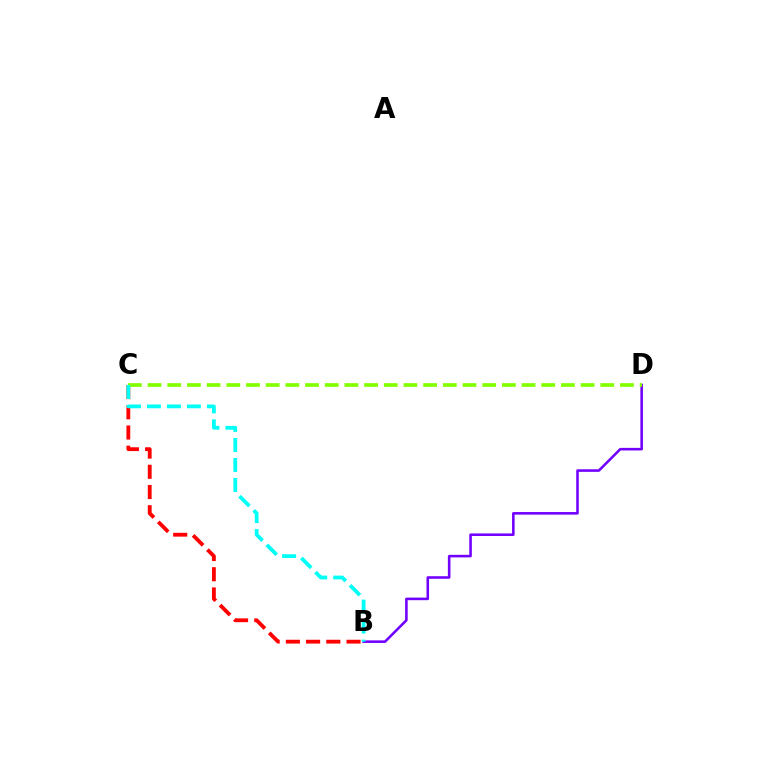{('B', 'D'): [{'color': '#7200ff', 'line_style': 'solid', 'thickness': 1.86}], ('B', 'C'): [{'color': '#ff0000', 'line_style': 'dashed', 'thickness': 2.75}, {'color': '#00fff6', 'line_style': 'dashed', 'thickness': 2.72}], ('C', 'D'): [{'color': '#84ff00', 'line_style': 'dashed', 'thickness': 2.67}]}